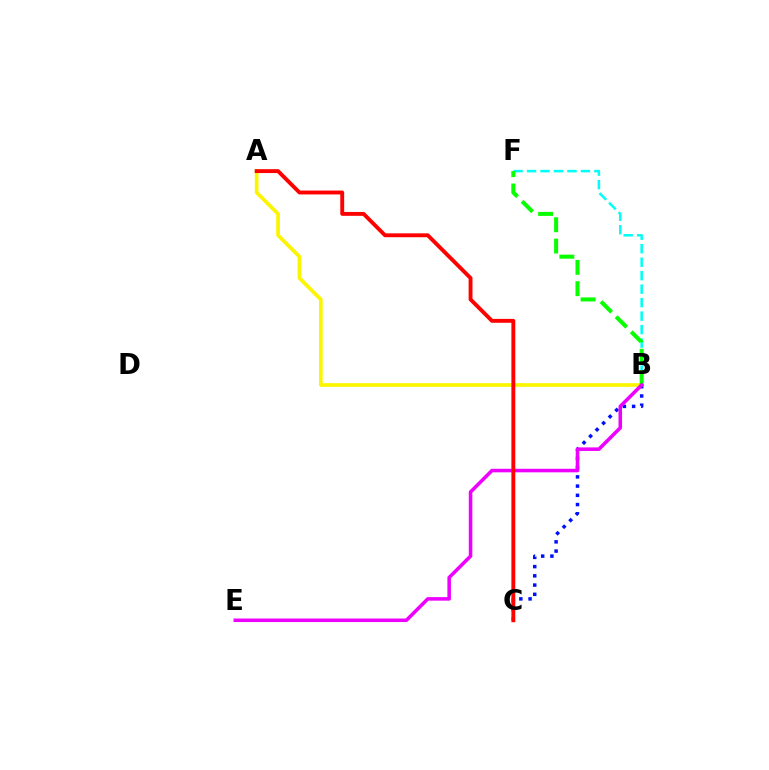{('B', 'F'): [{'color': '#00fff6', 'line_style': 'dashed', 'thickness': 1.83}, {'color': '#08ff00', 'line_style': 'dashed', 'thickness': 2.9}], ('A', 'B'): [{'color': '#fcf500', 'line_style': 'solid', 'thickness': 2.66}], ('B', 'C'): [{'color': '#0010ff', 'line_style': 'dotted', 'thickness': 2.51}], ('B', 'E'): [{'color': '#ee00ff', 'line_style': 'solid', 'thickness': 2.55}], ('A', 'C'): [{'color': '#ff0000', 'line_style': 'solid', 'thickness': 2.79}]}